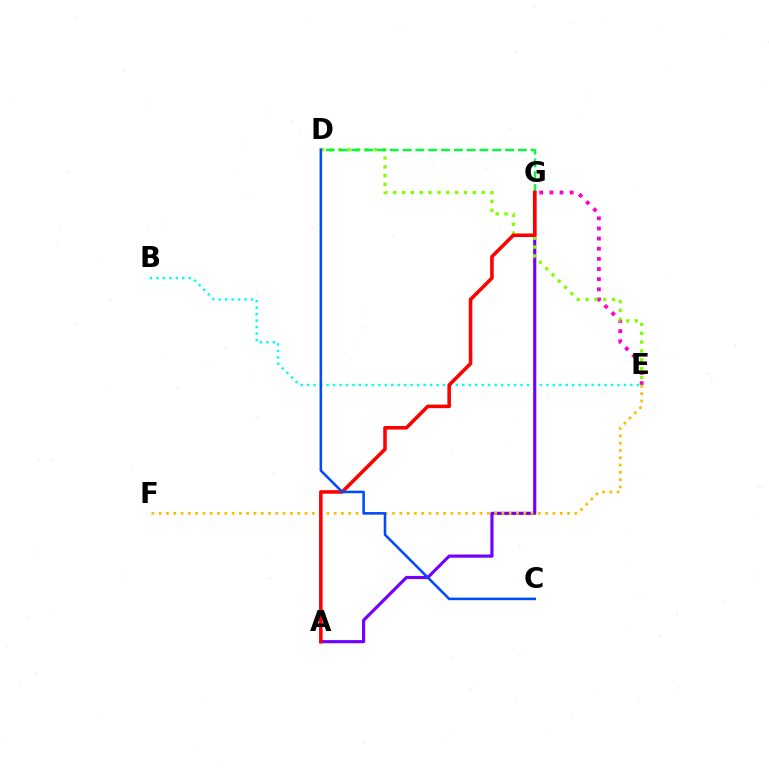{('B', 'E'): [{'color': '#00fff6', 'line_style': 'dotted', 'thickness': 1.76}], ('A', 'G'): [{'color': '#7200ff', 'line_style': 'solid', 'thickness': 2.27}, {'color': '#ff0000', 'line_style': 'solid', 'thickness': 2.56}], ('E', 'G'): [{'color': '#ff00cf', 'line_style': 'dotted', 'thickness': 2.75}], ('E', 'F'): [{'color': '#ffbd00', 'line_style': 'dotted', 'thickness': 1.98}], ('D', 'E'): [{'color': '#84ff00', 'line_style': 'dotted', 'thickness': 2.4}], ('D', 'G'): [{'color': '#00ff39', 'line_style': 'dashed', 'thickness': 1.74}], ('C', 'D'): [{'color': '#004bff', 'line_style': 'solid', 'thickness': 1.84}]}